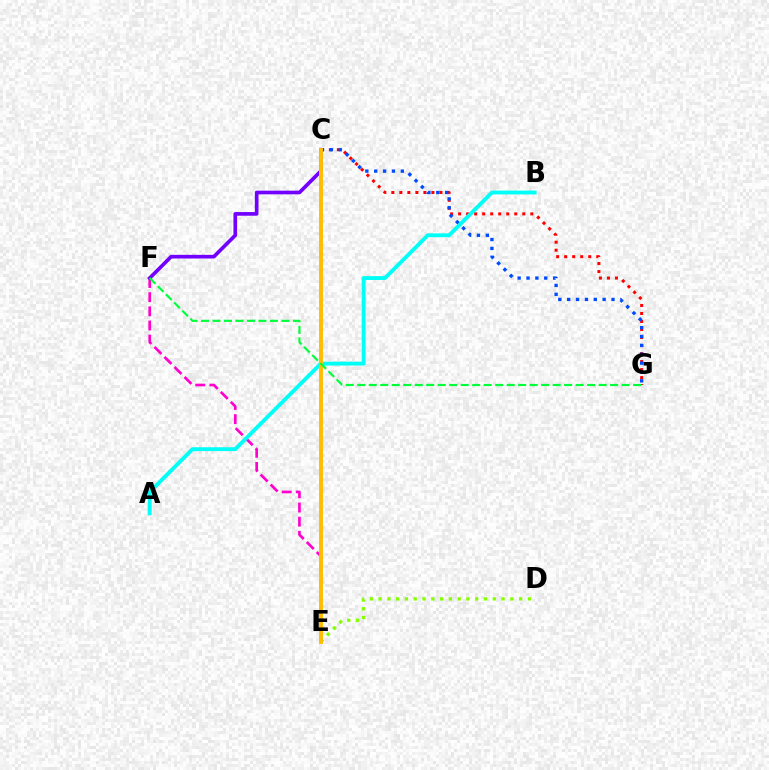{('E', 'F'): [{'color': '#ff00cf', 'line_style': 'dashed', 'thickness': 1.92}], ('C', 'G'): [{'color': '#ff0000', 'line_style': 'dotted', 'thickness': 2.18}, {'color': '#004bff', 'line_style': 'dotted', 'thickness': 2.41}], ('D', 'E'): [{'color': '#84ff00', 'line_style': 'dotted', 'thickness': 2.39}], ('A', 'B'): [{'color': '#00fff6', 'line_style': 'solid', 'thickness': 2.78}], ('C', 'F'): [{'color': '#7200ff', 'line_style': 'solid', 'thickness': 2.64}], ('C', 'E'): [{'color': '#ffbd00', 'line_style': 'solid', 'thickness': 2.8}], ('F', 'G'): [{'color': '#00ff39', 'line_style': 'dashed', 'thickness': 1.56}]}